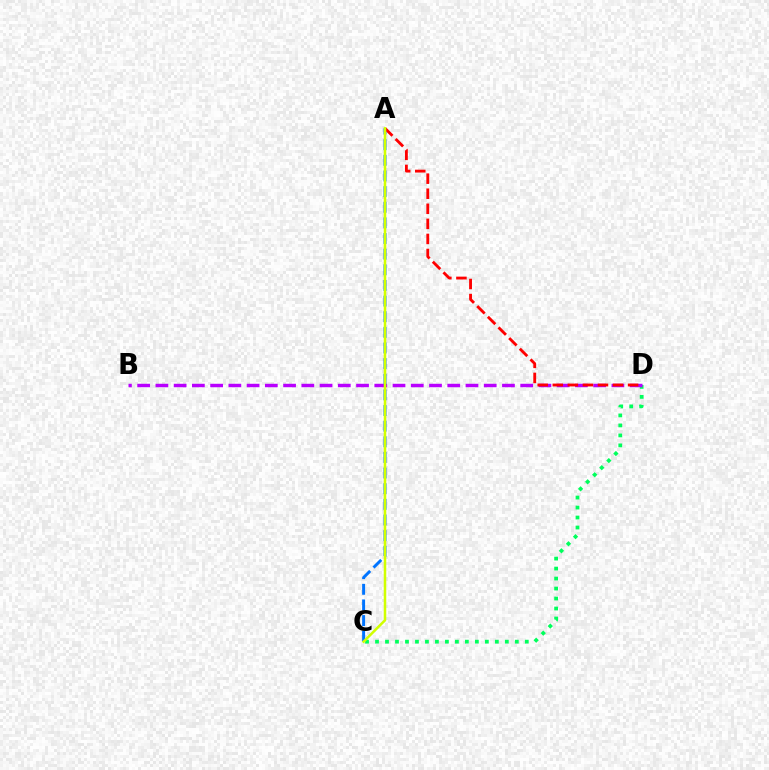{('C', 'D'): [{'color': '#00ff5c', 'line_style': 'dotted', 'thickness': 2.71}], ('B', 'D'): [{'color': '#b900ff', 'line_style': 'dashed', 'thickness': 2.48}], ('A', 'C'): [{'color': '#0074ff', 'line_style': 'dashed', 'thickness': 2.12}, {'color': '#d1ff00', 'line_style': 'solid', 'thickness': 1.81}], ('A', 'D'): [{'color': '#ff0000', 'line_style': 'dashed', 'thickness': 2.05}]}